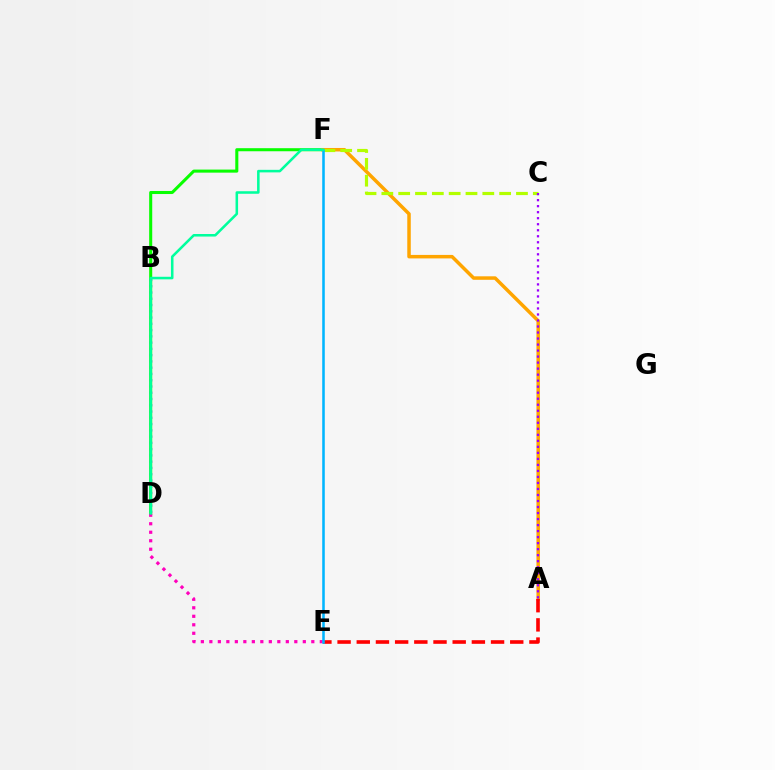{('B', 'D'): [{'color': '#0010ff', 'line_style': 'dotted', 'thickness': 1.7}], ('D', 'F'): [{'color': '#08ff00', 'line_style': 'solid', 'thickness': 2.2}, {'color': '#00ff9d', 'line_style': 'solid', 'thickness': 1.84}], ('A', 'F'): [{'color': '#ffa500', 'line_style': 'solid', 'thickness': 2.52}], ('C', 'F'): [{'color': '#b3ff00', 'line_style': 'dashed', 'thickness': 2.29}], ('D', 'E'): [{'color': '#ff00bd', 'line_style': 'dotted', 'thickness': 2.31}], ('A', 'C'): [{'color': '#9b00ff', 'line_style': 'dotted', 'thickness': 1.63}], ('A', 'E'): [{'color': '#ff0000', 'line_style': 'dashed', 'thickness': 2.61}], ('E', 'F'): [{'color': '#00b5ff', 'line_style': 'solid', 'thickness': 1.84}]}